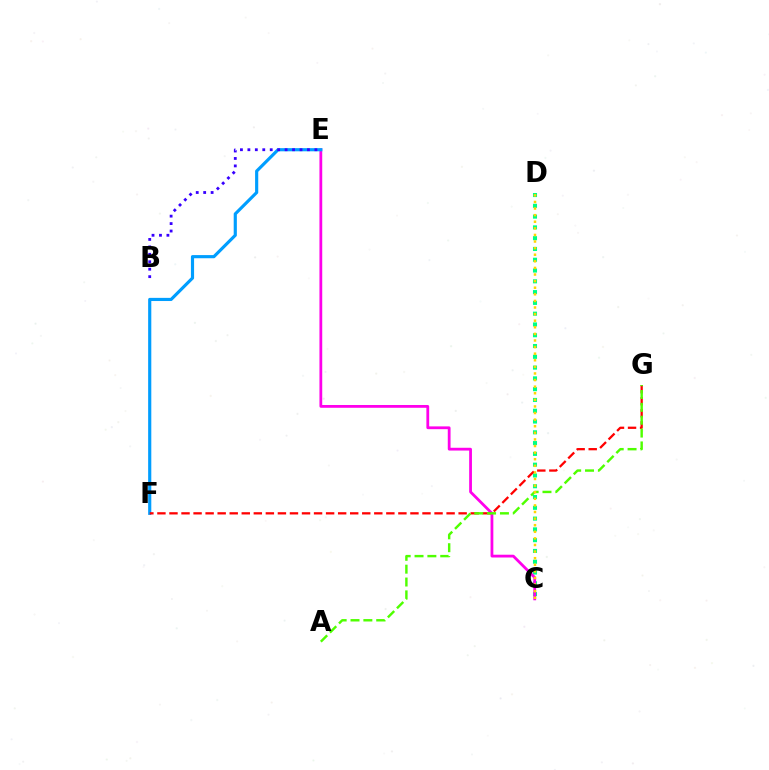{('C', 'D'): [{'color': '#00ff86', 'line_style': 'dotted', 'thickness': 2.93}, {'color': '#ffd500', 'line_style': 'dotted', 'thickness': 1.79}], ('C', 'E'): [{'color': '#ff00ed', 'line_style': 'solid', 'thickness': 2.01}], ('E', 'F'): [{'color': '#009eff', 'line_style': 'solid', 'thickness': 2.27}], ('F', 'G'): [{'color': '#ff0000', 'line_style': 'dashed', 'thickness': 1.64}], ('B', 'E'): [{'color': '#3700ff', 'line_style': 'dotted', 'thickness': 2.02}], ('A', 'G'): [{'color': '#4fff00', 'line_style': 'dashed', 'thickness': 1.75}]}